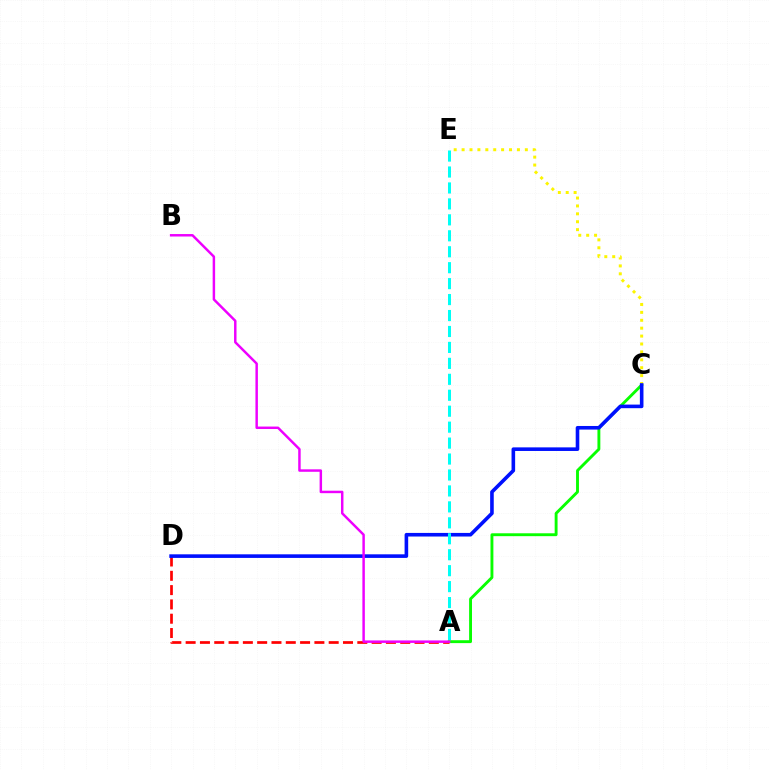{('A', 'C'): [{'color': '#08ff00', 'line_style': 'solid', 'thickness': 2.08}], ('A', 'D'): [{'color': '#ff0000', 'line_style': 'dashed', 'thickness': 1.94}], ('C', 'E'): [{'color': '#fcf500', 'line_style': 'dotted', 'thickness': 2.15}], ('C', 'D'): [{'color': '#0010ff', 'line_style': 'solid', 'thickness': 2.59}], ('A', 'E'): [{'color': '#00fff6', 'line_style': 'dashed', 'thickness': 2.17}], ('A', 'B'): [{'color': '#ee00ff', 'line_style': 'solid', 'thickness': 1.78}]}